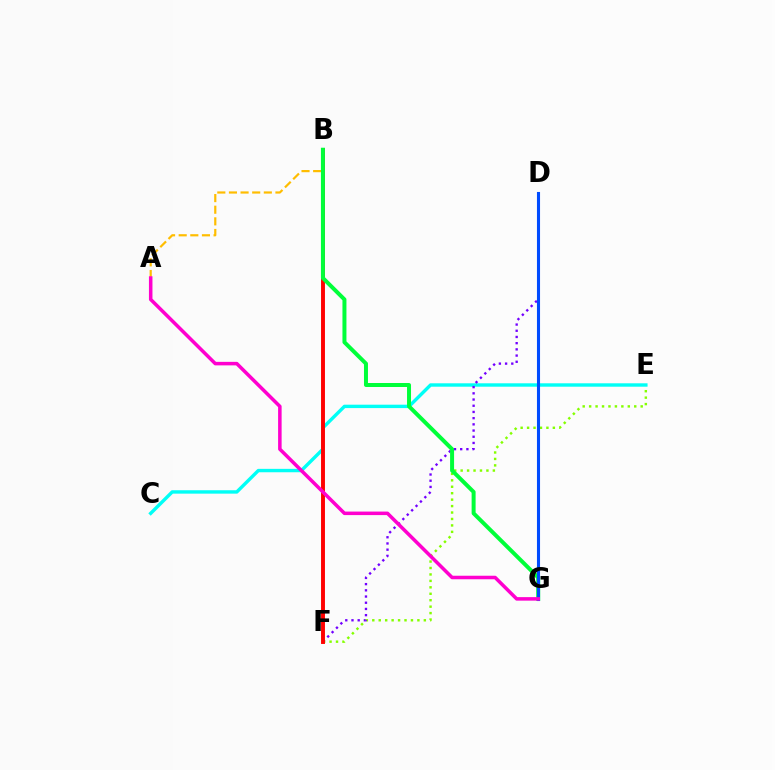{('E', 'F'): [{'color': '#84ff00', 'line_style': 'dotted', 'thickness': 1.75}], ('A', 'B'): [{'color': '#ffbd00', 'line_style': 'dashed', 'thickness': 1.58}], ('C', 'E'): [{'color': '#00fff6', 'line_style': 'solid', 'thickness': 2.45}], ('D', 'F'): [{'color': '#7200ff', 'line_style': 'dotted', 'thickness': 1.69}], ('B', 'F'): [{'color': '#ff0000', 'line_style': 'solid', 'thickness': 2.82}], ('B', 'G'): [{'color': '#00ff39', 'line_style': 'solid', 'thickness': 2.87}], ('D', 'G'): [{'color': '#004bff', 'line_style': 'solid', 'thickness': 2.22}], ('A', 'G'): [{'color': '#ff00cf', 'line_style': 'solid', 'thickness': 2.54}]}